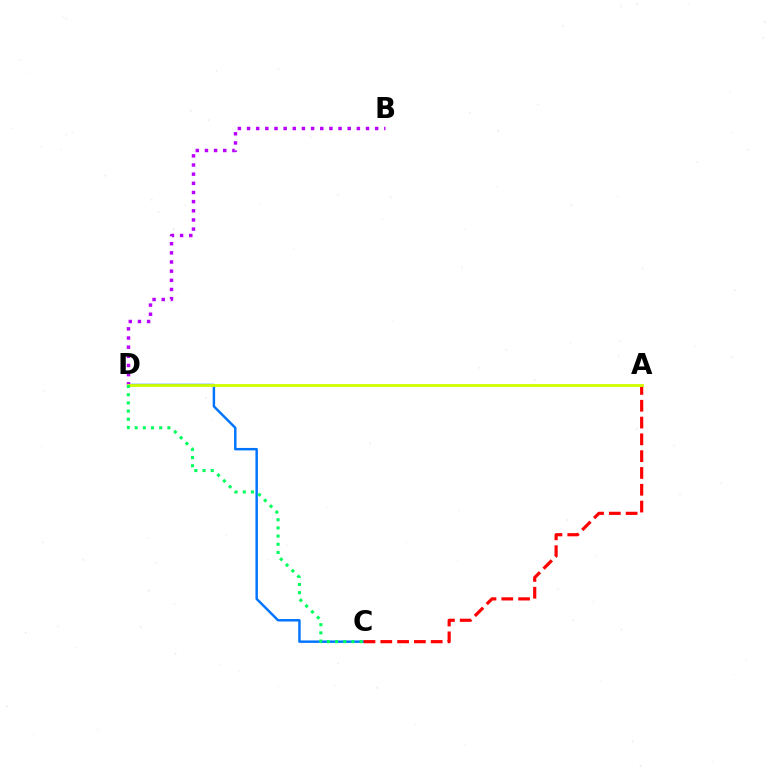{('C', 'D'): [{'color': '#0074ff', 'line_style': 'solid', 'thickness': 1.77}, {'color': '#00ff5c', 'line_style': 'dotted', 'thickness': 2.22}], ('B', 'D'): [{'color': '#b900ff', 'line_style': 'dotted', 'thickness': 2.49}], ('A', 'C'): [{'color': '#ff0000', 'line_style': 'dashed', 'thickness': 2.28}], ('A', 'D'): [{'color': '#d1ff00', 'line_style': 'solid', 'thickness': 2.03}]}